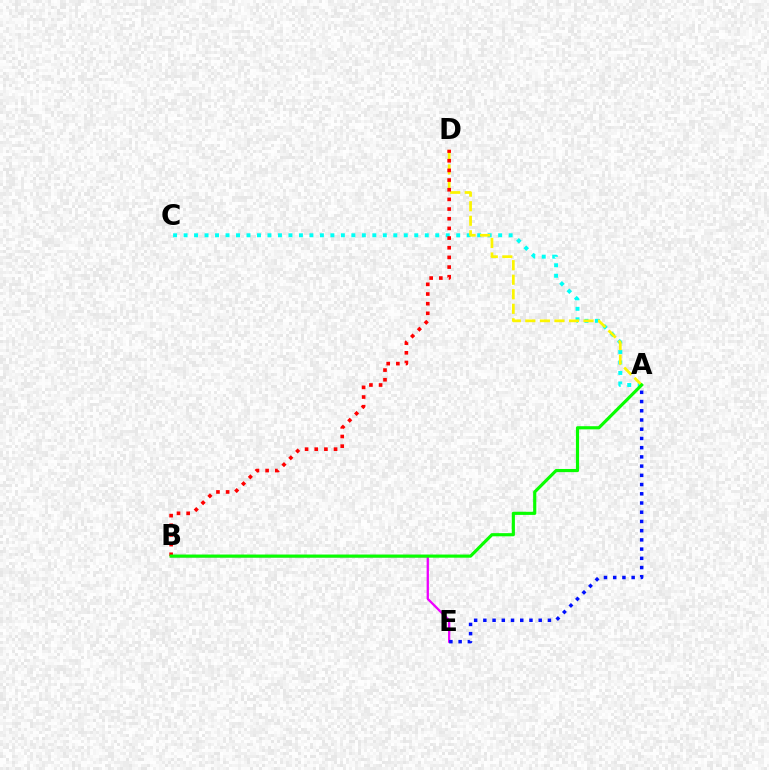{('B', 'E'): [{'color': '#ee00ff', 'line_style': 'solid', 'thickness': 1.65}], ('A', 'E'): [{'color': '#0010ff', 'line_style': 'dotted', 'thickness': 2.51}], ('A', 'C'): [{'color': '#00fff6', 'line_style': 'dotted', 'thickness': 2.85}], ('A', 'D'): [{'color': '#fcf500', 'line_style': 'dashed', 'thickness': 1.97}], ('B', 'D'): [{'color': '#ff0000', 'line_style': 'dotted', 'thickness': 2.63}], ('A', 'B'): [{'color': '#08ff00', 'line_style': 'solid', 'thickness': 2.27}]}